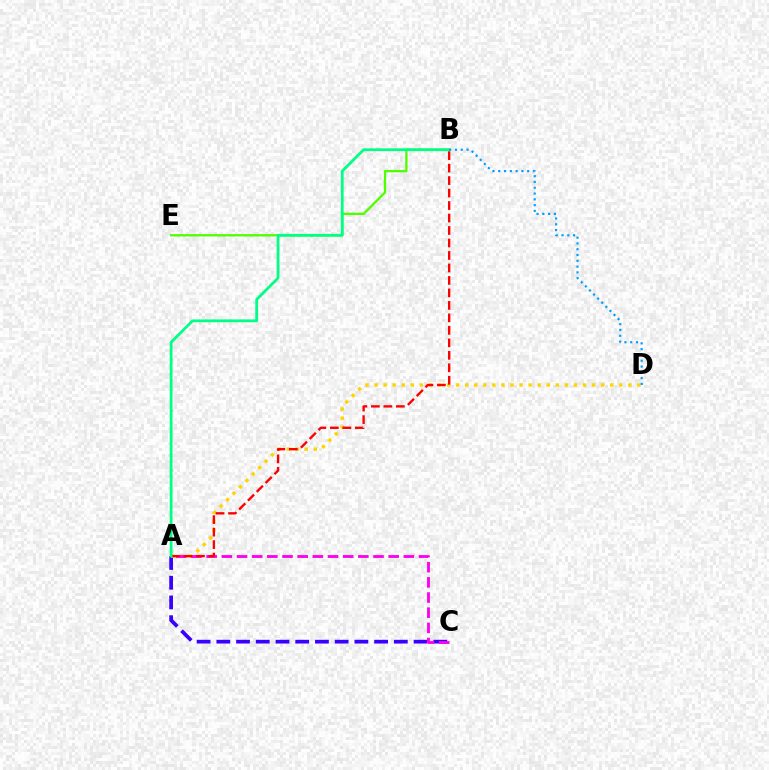{('A', 'C'): [{'color': '#3700ff', 'line_style': 'dashed', 'thickness': 2.68}, {'color': '#ff00ed', 'line_style': 'dashed', 'thickness': 2.06}], ('A', 'D'): [{'color': '#ffd500', 'line_style': 'dotted', 'thickness': 2.46}], ('B', 'E'): [{'color': '#4fff00', 'line_style': 'solid', 'thickness': 1.66}], ('A', 'B'): [{'color': '#ff0000', 'line_style': 'dashed', 'thickness': 1.7}, {'color': '#00ff86', 'line_style': 'solid', 'thickness': 2.0}], ('B', 'D'): [{'color': '#009eff', 'line_style': 'dotted', 'thickness': 1.57}]}